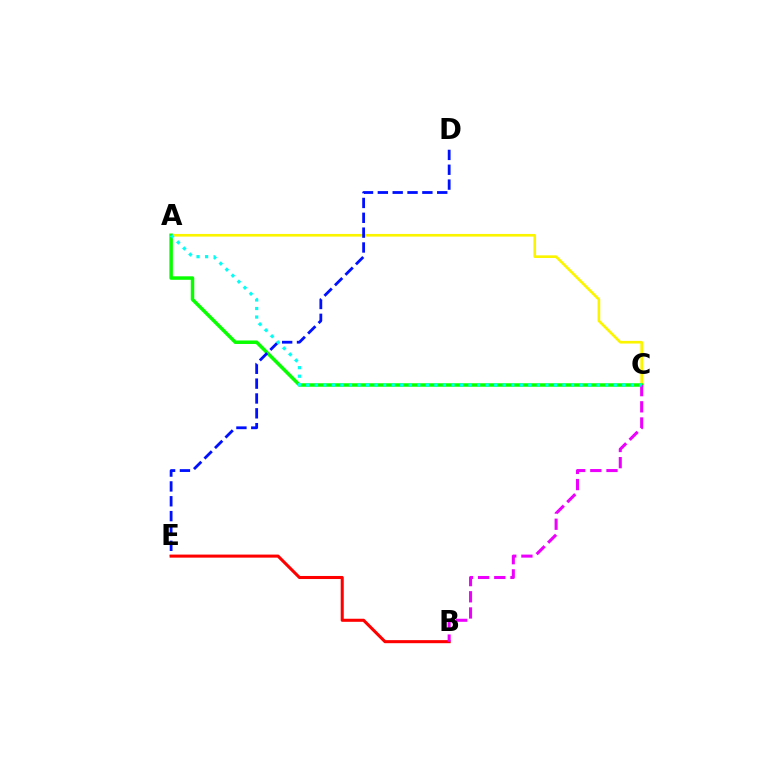{('A', 'C'): [{'color': '#fcf500', 'line_style': 'solid', 'thickness': 1.91}, {'color': '#08ff00', 'line_style': 'solid', 'thickness': 2.51}, {'color': '#00fff6', 'line_style': 'dotted', 'thickness': 2.32}], ('D', 'E'): [{'color': '#0010ff', 'line_style': 'dashed', 'thickness': 2.02}], ('B', 'E'): [{'color': '#ff0000', 'line_style': 'solid', 'thickness': 2.2}], ('B', 'C'): [{'color': '#ee00ff', 'line_style': 'dashed', 'thickness': 2.2}]}